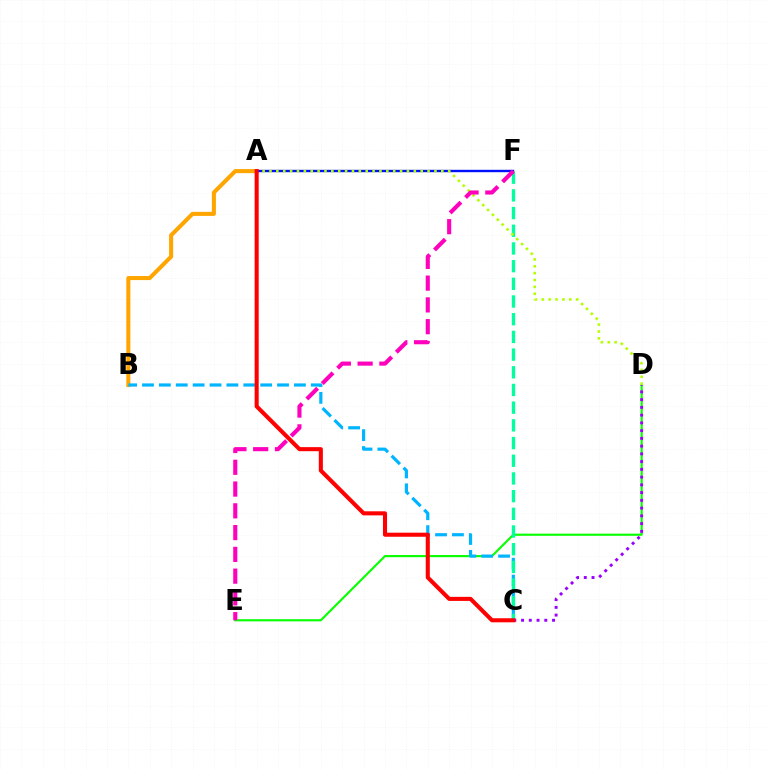{('A', 'B'): [{'color': '#ffa500', 'line_style': 'solid', 'thickness': 2.92}], ('A', 'F'): [{'color': '#0010ff', 'line_style': 'solid', 'thickness': 1.72}], ('D', 'E'): [{'color': '#08ff00', 'line_style': 'solid', 'thickness': 1.54}], ('B', 'C'): [{'color': '#00b5ff', 'line_style': 'dashed', 'thickness': 2.29}], ('C', 'F'): [{'color': '#00ff9d', 'line_style': 'dashed', 'thickness': 2.4}], ('C', 'D'): [{'color': '#9b00ff', 'line_style': 'dotted', 'thickness': 2.11}], ('A', 'D'): [{'color': '#b3ff00', 'line_style': 'dotted', 'thickness': 1.87}], ('A', 'C'): [{'color': '#ff0000', 'line_style': 'solid', 'thickness': 2.93}], ('E', 'F'): [{'color': '#ff00bd', 'line_style': 'dashed', 'thickness': 2.96}]}